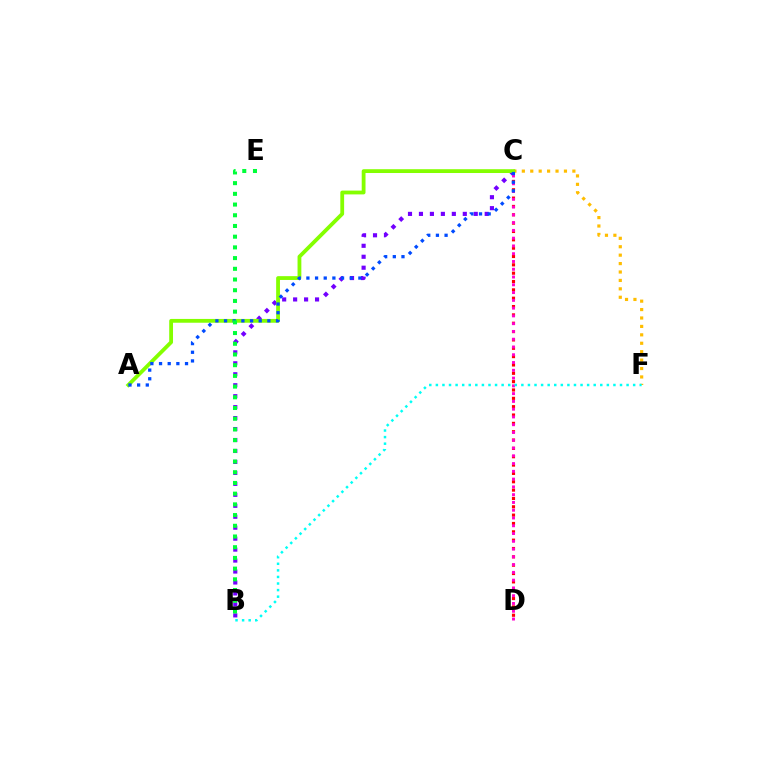{('C', 'D'): [{'color': '#ff0000', 'line_style': 'dotted', 'thickness': 2.27}, {'color': '#ff00cf', 'line_style': 'dotted', 'thickness': 2.11}], ('B', 'C'): [{'color': '#7200ff', 'line_style': 'dotted', 'thickness': 2.98}], ('C', 'F'): [{'color': '#ffbd00', 'line_style': 'dotted', 'thickness': 2.29}], ('A', 'C'): [{'color': '#84ff00', 'line_style': 'solid', 'thickness': 2.74}, {'color': '#004bff', 'line_style': 'dotted', 'thickness': 2.35}], ('B', 'F'): [{'color': '#00fff6', 'line_style': 'dotted', 'thickness': 1.79}], ('B', 'E'): [{'color': '#00ff39', 'line_style': 'dotted', 'thickness': 2.91}]}